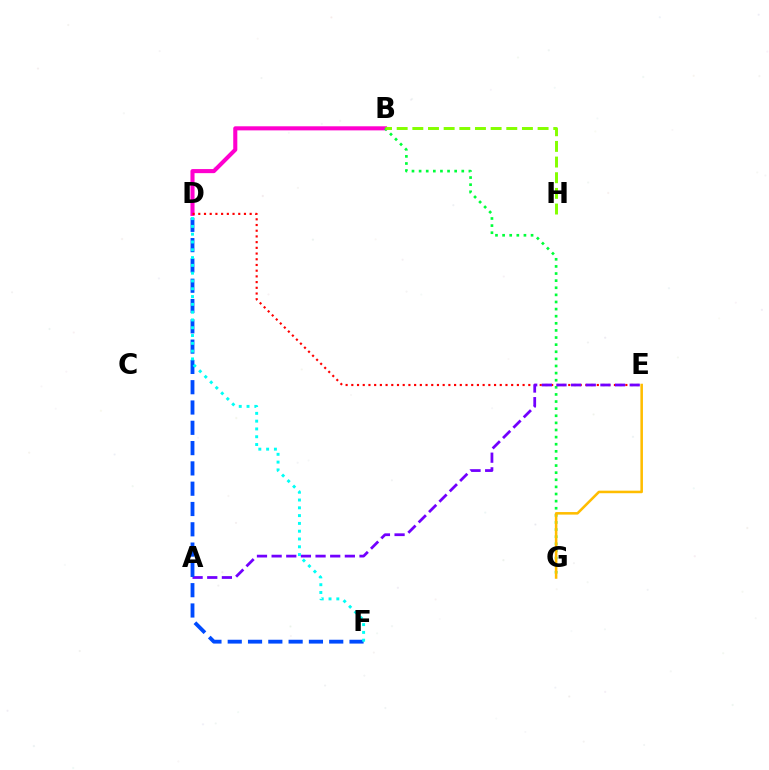{('B', 'D'): [{'color': '#ff00cf', 'line_style': 'solid', 'thickness': 2.94}], ('B', 'G'): [{'color': '#00ff39', 'line_style': 'dotted', 'thickness': 1.93}], ('D', 'E'): [{'color': '#ff0000', 'line_style': 'dotted', 'thickness': 1.55}], ('A', 'E'): [{'color': '#7200ff', 'line_style': 'dashed', 'thickness': 1.99}], ('E', 'G'): [{'color': '#ffbd00', 'line_style': 'solid', 'thickness': 1.84}], ('D', 'F'): [{'color': '#004bff', 'line_style': 'dashed', 'thickness': 2.76}, {'color': '#00fff6', 'line_style': 'dotted', 'thickness': 2.12}], ('B', 'H'): [{'color': '#84ff00', 'line_style': 'dashed', 'thickness': 2.13}]}